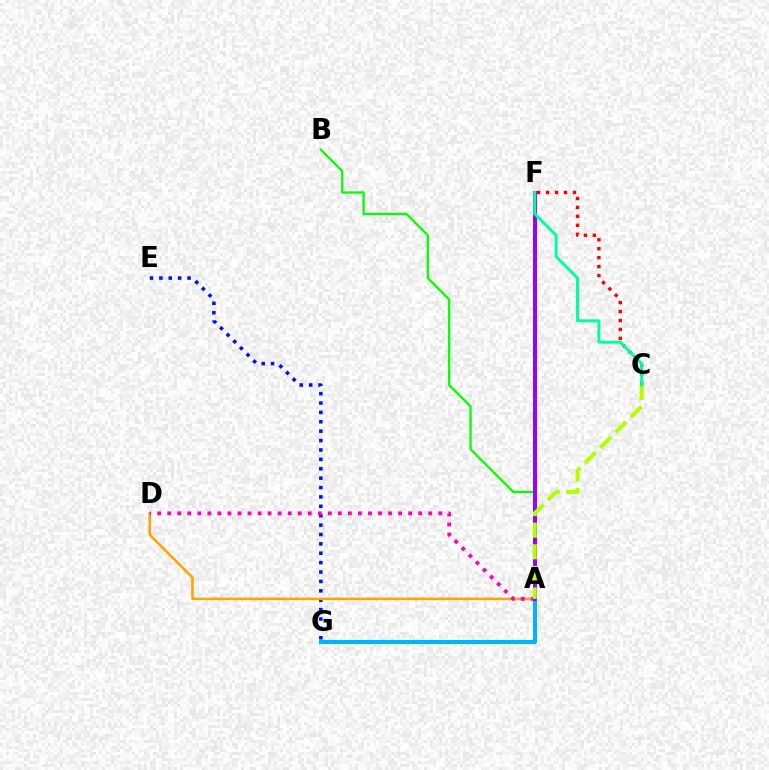{('A', 'B'): [{'color': '#08ff00', 'line_style': 'solid', 'thickness': 1.65}], ('E', 'G'): [{'color': '#0010ff', 'line_style': 'dotted', 'thickness': 2.55}], ('A', 'G'): [{'color': '#00b5ff', 'line_style': 'solid', 'thickness': 2.9}], ('A', 'D'): [{'color': '#ffa500', 'line_style': 'solid', 'thickness': 1.86}, {'color': '#ff00bd', 'line_style': 'dotted', 'thickness': 2.73}], ('C', 'F'): [{'color': '#ff0000', 'line_style': 'dotted', 'thickness': 2.43}, {'color': '#00ff9d', 'line_style': 'solid', 'thickness': 2.12}], ('A', 'F'): [{'color': '#9b00ff', 'line_style': 'solid', 'thickness': 2.89}], ('A', 'C'): [{'color': '#b3ff00', 'line_style': 'dashed', 'thickness': 2.94}]}